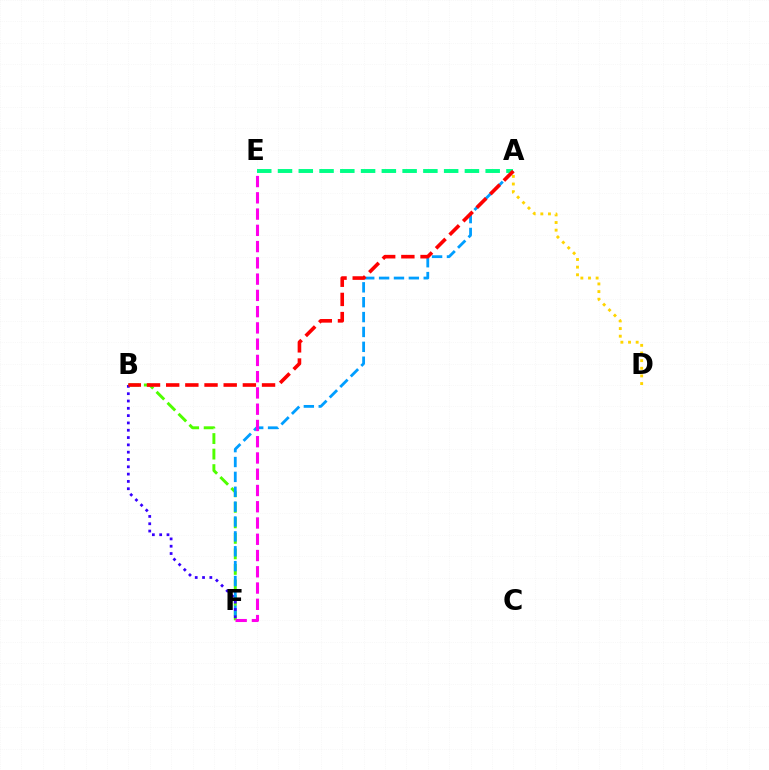{('B', 'F'): [{'color': '#4fff00', 'line_style': 'dashed', 'thickness': 2.11}, {'color': '#3700ff', 'line_style': 'dotted', 'thickness': 1.99}], ('A', 'F'): [{'color': '#009eff', 'line_style': 'dashed', 'thickness': 2.02}], ('E', 'F'): [{'color': '#ff00ed', 'line_style': 'dashed', 'thickness': 2.21}], ('A', 'D'): [{'color': '#ffd500', 'line_style': 'dotted', 'thickness': 2.08}], ('A', 'E'): [{'color': '#00ff86', 'line_style': 'dashed', 'thickness': 2.82}], ('A', 'B'): [{'color': '#ff0000', 'line_style': 'dashed', 'thickness': 2.6}]}